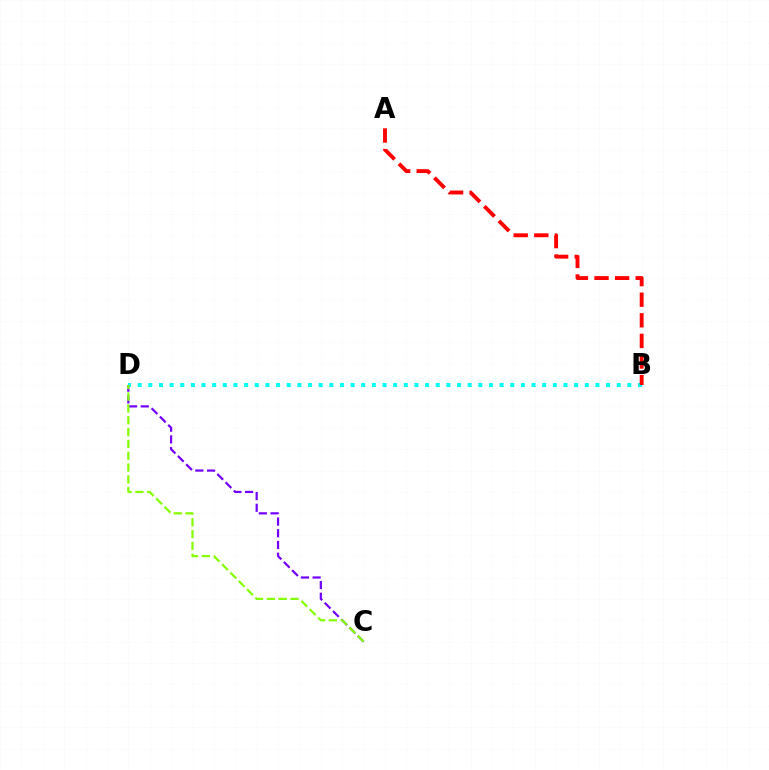{('C', 'D'): [{'color': '#7200ff', 'line_style': 'dashed', 'thickness': 1.59}, {'color': '#84ff00', 'line_style': 'dashed', 'thickness': 1.6}], ('B', 'D'): [{'color': '#00fff6', 'line_style': 'dotted', 'thickness': 2.89}], ('A', 'B'): [{'color': '#ff0000', 'line_style': 'dashed', 'thickness': 2.8}]}